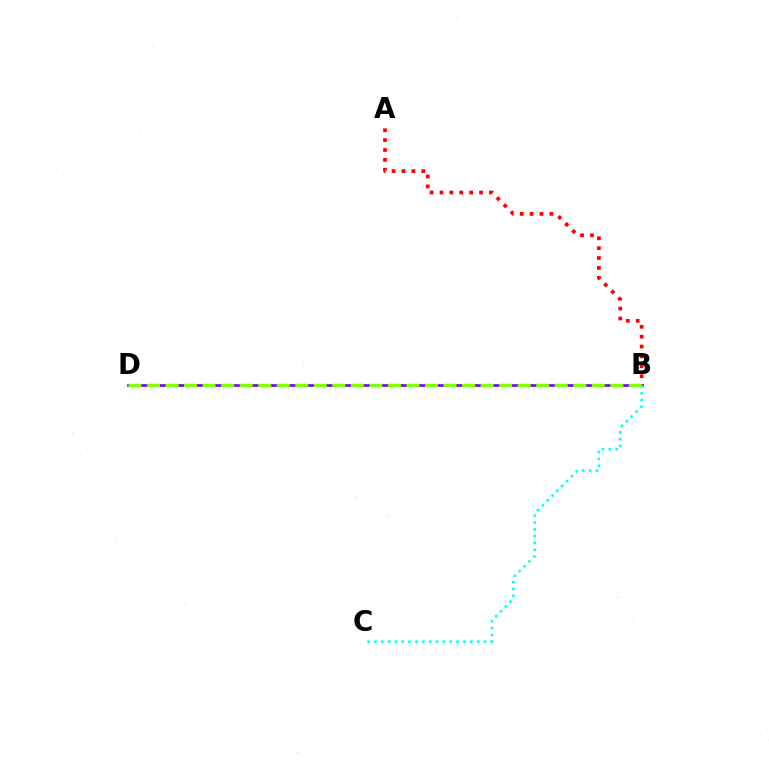{('A', 'B'): [{'color': '#ff0000', 'line_style': 'dotted', 'thickness': 2.69}], ('B', 'D'): [{'color': '#7200ff', 'line_style': 'solid', 'thickness': 1.91}, {'color': '#84ff00', 'line_style': 'dashed', 'thickness': 2.52}], ('B', 'C'): [{'color': '#00fff6', 'line_style': 'dotted', 'thickness': 1.86}]}